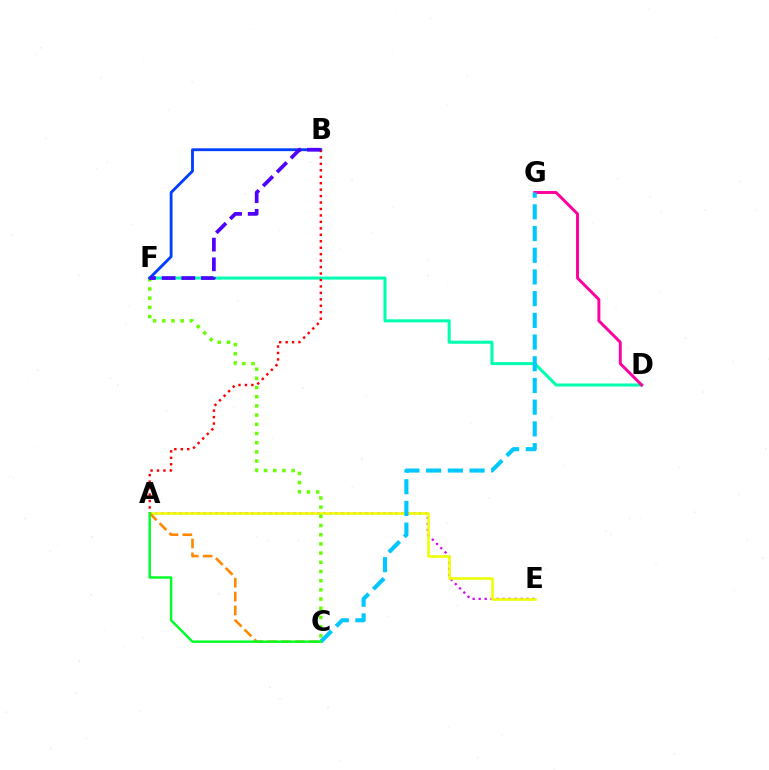{('D', 'F'): [{'color': '#00ffaf', 'line_style': 'solid', 'thickness': 2.2}], ('A', 'E'): [{'color': '#d600ff', 'line_style': 'dotted', 'thickness': 1.63}, {'color': '#eeff00', 'line_style': 'solid', 'thickness': 1.85}], ('D', 'G'): [{'color': '#ff00a0', 'line_style': 'solid', 'thickness': 2.11}], ('A', 'C'): [{'color': '#ff8800', 'line_style': 'dashed', 'thickness': 1.89}, {'color': '#00ff27', 'line_style': 'solid', 'thickness': 1.76}], ('C', 'F'): [{'color': '#66ff00', 'line_style': 'dotted', 'thickness': 2.5}], ('B', 'F'): [{'color': '#003fff', 'line_style': 'solid', 'thickness': 2.06}, {'color': '#4f00ff', 'line_style': 'dashed', 'thickness': 2.67}], ('C', 'G'): [{'color': '#00c7ff', 'line_style': 'dashed', 'thickness': 2.95}], ('A', 'B'): [{'color': '#ff0000', 'line_style': 'dotted', 'thickness': 1.75}]}